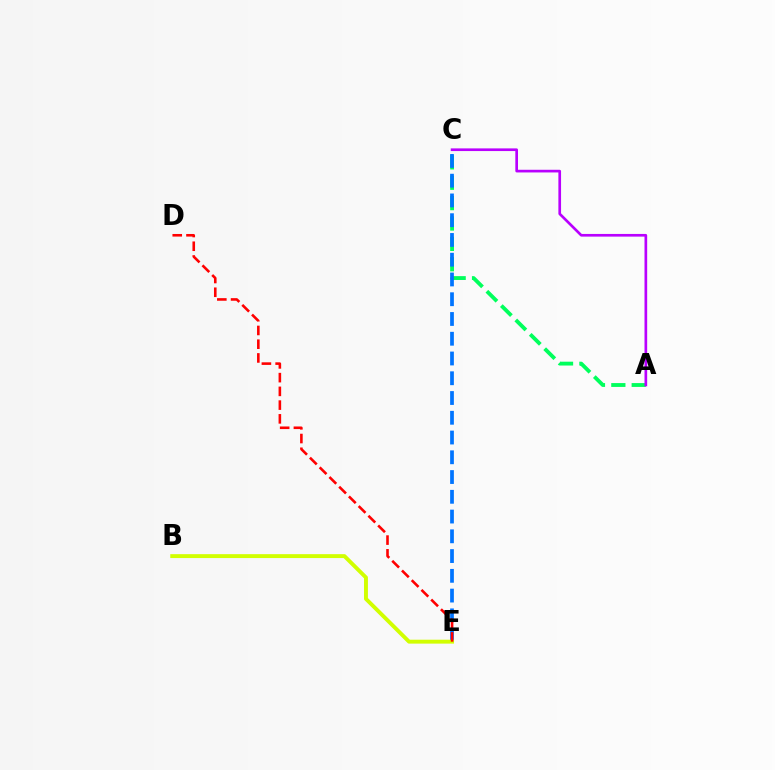{('A', 'C'): [{'color': '#00ff5c', 'line_style': 'dashed', 'thickness': 2.77}, {'color': '#b900ff', 'line_style': 'solid', 'thickness': 1.93}], ('C', 'E'): [{'color': '#0074ff', 'line_style': 'dashed', 'thickness': 2.68}], ('B', 'E'): [{'color': '#d1ff00', 'line_style': 'solid', 'thickness': 2.81}], ('D', 'E'): [{'color': '#ff0000', 'line_style': 'dashed', 'thickness': 1.87}]}